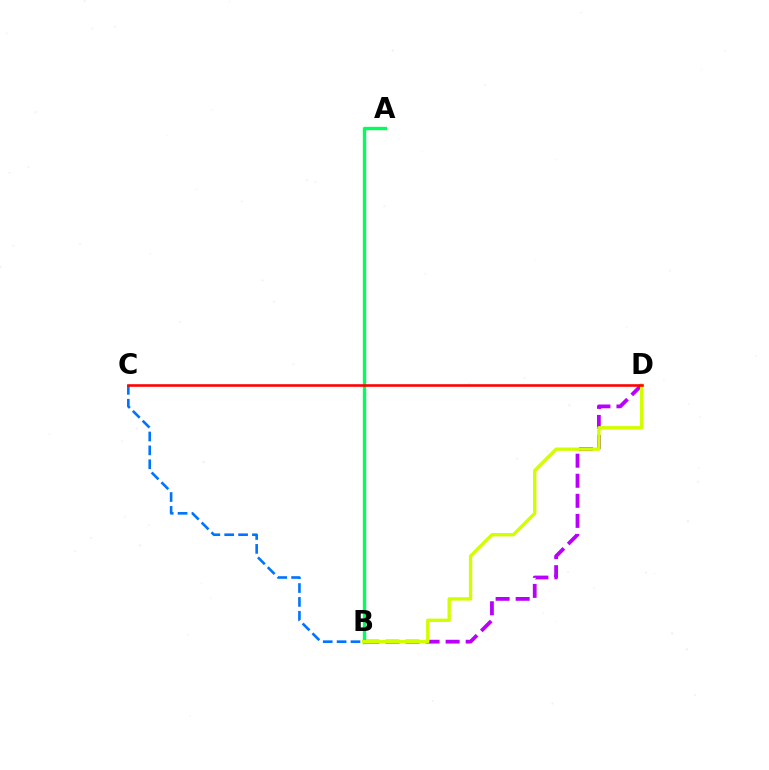{('B', 'D'): [{'color': '#b900ff', 'line_style': 'dashed', 'thickness': 2.72}, {'color': '#d1ff00', 'line_style': 'solid', 'thickness': 2.42}], ('A', 'B'): [{'color': '#00ff5c', 'line_style': 'solid', 'thickness': 2.43}], ('B', 'C'): [{'color': '#0074ff', 'line_style': 'dashed', 'thickness': 1.89}], ('C', 'D'): [{'color': '#ff0000', 'line_style': 'solid', 'thickness': 1.87}]}